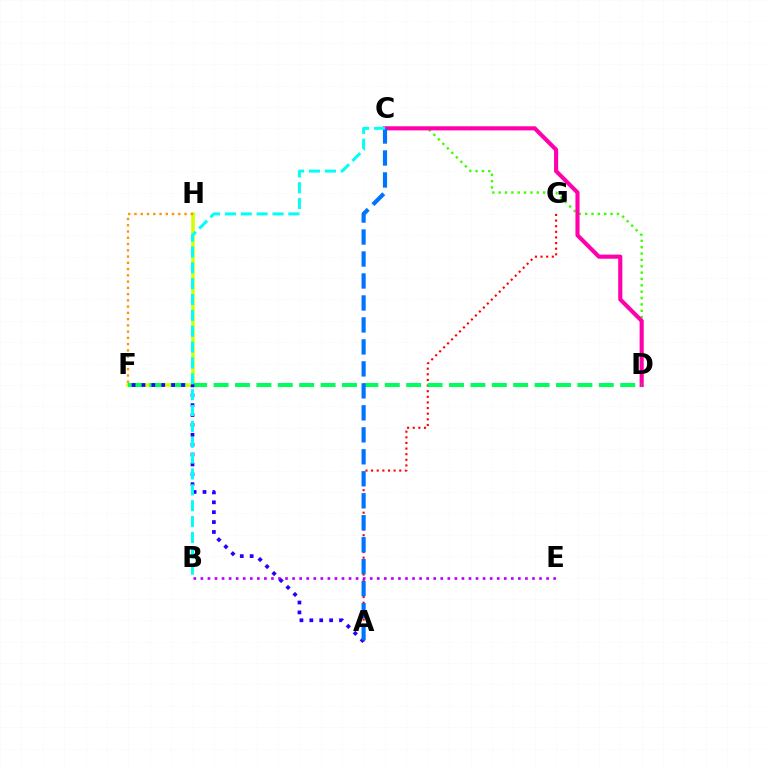{('F', 'H'): [{'color': '#d1ff00', 'line_style': 'solid', 'thickness': 2.58}, {'color': '#ff9400', 'line_style': 'dotted', 'thickness': 1.7}], ('C', 'D'): [{'color': '#3dff00', 'line_style': 'dotted', 'thickness': 1.73}, {'color': '#ff00ac', 'line_style': 'solid', 'thickness': 2.96}], ('A', 'G'): [{'color': '#ff0000', 'line_style': 'dotted', 'thickness': 1.53}], ('B', 'E'): [{'color': '#b900ff', 'line_style': 'dotted', 'thickness': 1.92}], ('D', 'F'): [{'color': '#00ff5c', 'line_style': 'dashed', 'thickness': 2.91}], ('A', 'F'): [{'color': '#2500ff', 'line_style': 'dotted', 'thickness': 2.68}], ('A', 'C'): [{'color': '#0074ff', 'line_style': 'dashed', 'thickness': 2.99}], ('B', 'C'): [{'color': '#00fff6', 'line_style': 'dashed', 'thickness': 2.15}]}